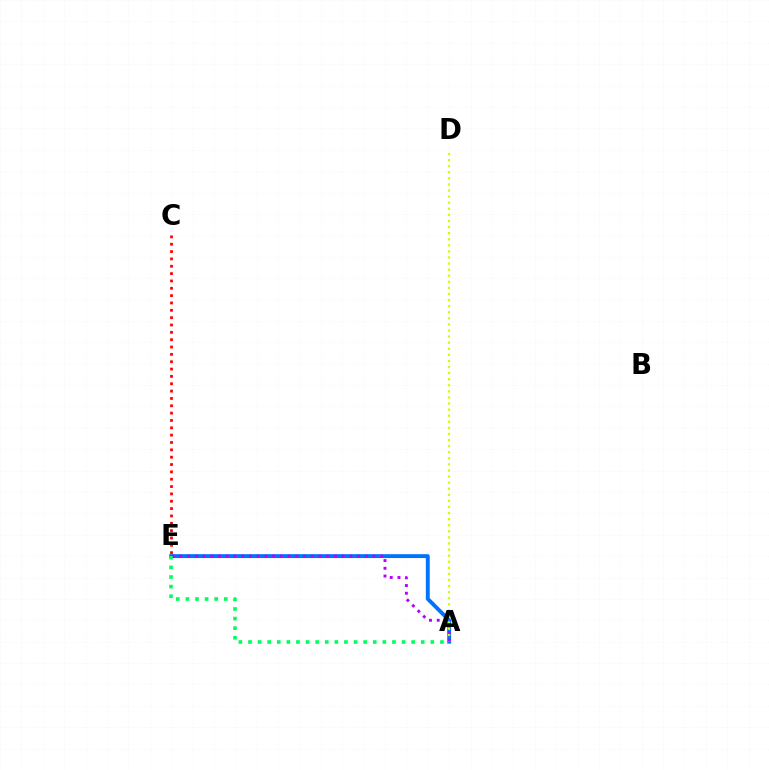{('C', 'E'): [{'color': '#ff0000', 'line_style': 'dotted', 'thickness': 2.0}], ('A', 'E'): [{'color': '#0074ff', 'line_style': 'solid', 'thickness': 2.8}, {'color': '#b900ff', 'line_style': 'dotted', 'thickness': 2.1}, {'color': '#00ff5c', 'line_style': 'dotted', 'thickness': 2.61}], ('A', 'D'): [{'color': '#d1ff00', 'line_style': 'dotted', 'thickness': 1.65}]}